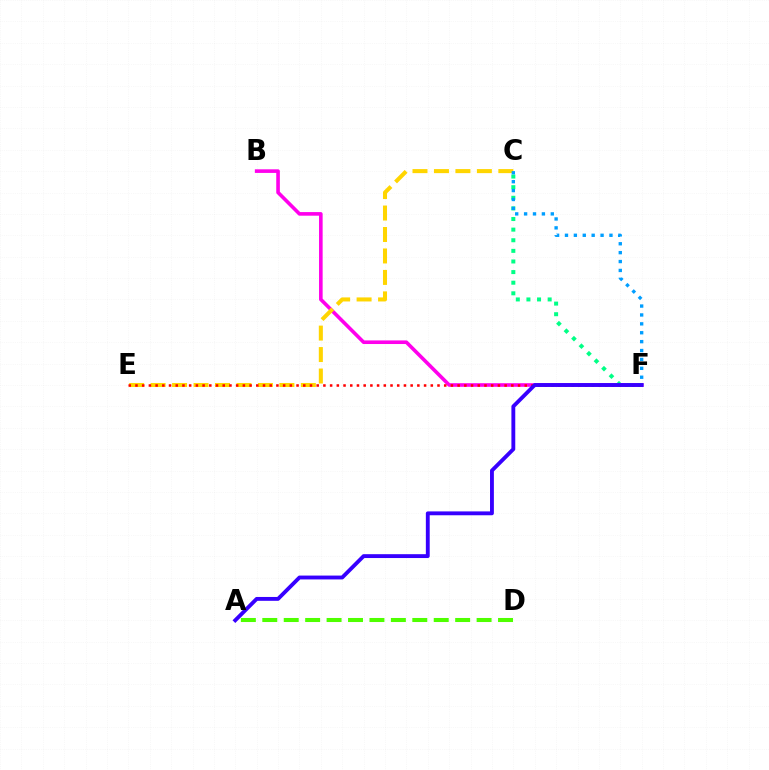{('B', 'F'): [{'color': '#ff00ed', 'line_style': 'solid', 'thickness': 2.6}], ('A', 'D'): [{'color': '#4fff00', 'line_style': 'dashed', 'thickness': 2.91}], ('C', 'E'): [{'color': '#ffd500', 'line_style': 'dashed', 'thickness': 2.92}], ('C', 'F'): [{'color': '#00ff86', 'line_style': 'dotted', 'thickness': 2.88}, {'color': '#009eff', 'line_style': 'dotted', 'thickness': 2.42}], ('E', 'F'): [{'color': '#ff0000', 'line_style': 'dotted', 'thickness': 1.82}], ('A', 'F'): [{'color': '#3700ff', 'line_style': 'solid', 'thickness': 2.78}]}